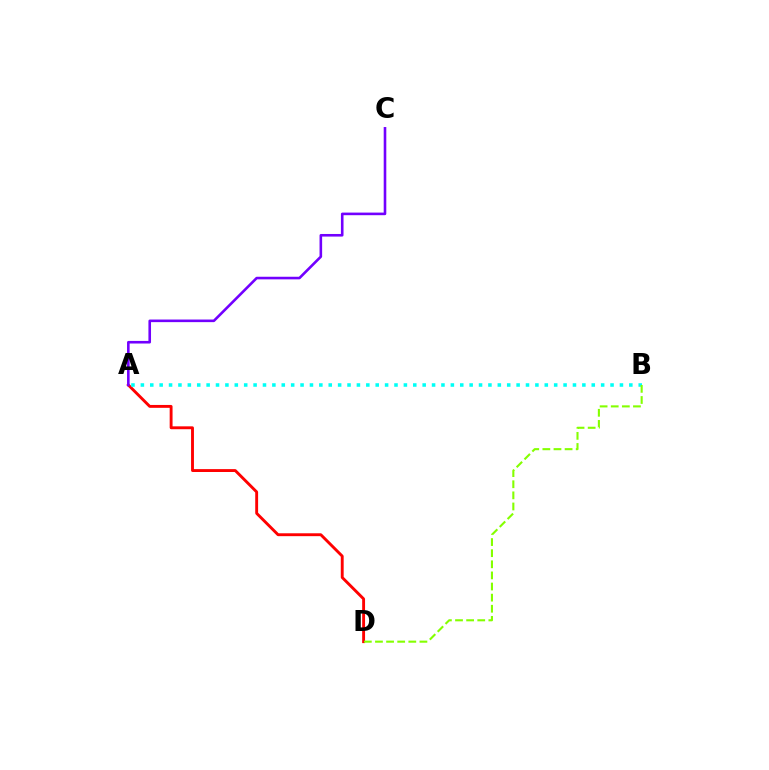{('A', 'D'): [{'color': '#ff0000', 'line_style': 'solid', 'thickness': 2.07}], ('A', 'B'): [{'color': '#00fff6', 'line_style': 'dotted', 'thickness': 2.55}], ('A', 'C'): [{'color': '#7200ff', 'line_style': 'solid', 'thickness': 1.87}], ('B', 'D'): [{'color': '#84ff00', 'line_style': 'dashed', 'thickness': 1.51}]}